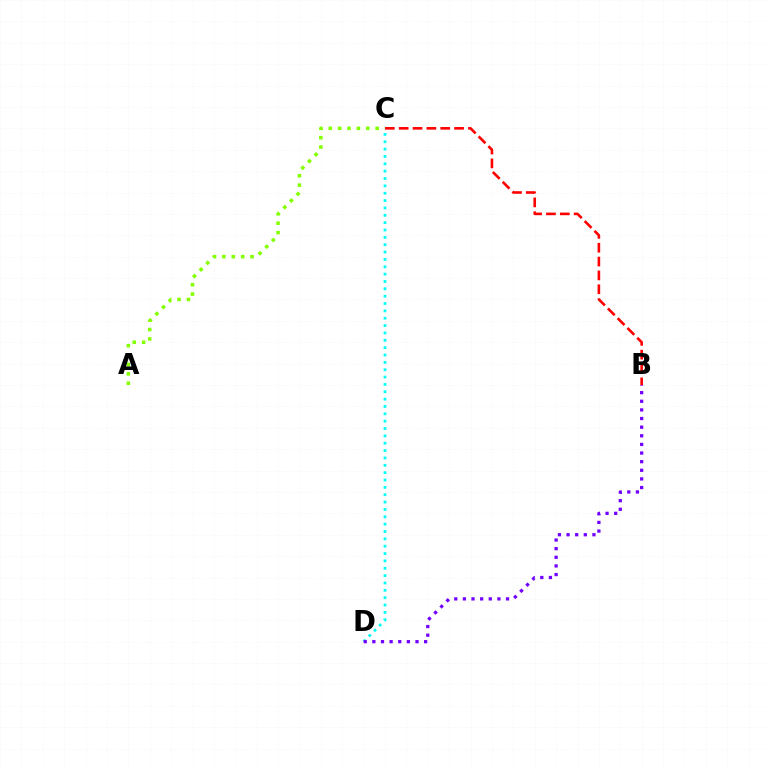{('B', 'C'): [{'color': '#ff0000', 'line_style': 'dashed', 'thickness': 1.88}], ('C', 'D'): [{'color': '#00fff6', 'line_style': 'dotted', 'thickness': 2.0}], ('B', 'D'): [{'color': '#7200ff', 'line_style': 'dotted', 'thickness': 2.34}], ('A', 'C'): [{'color': '#84ff00', 'line_style': 'dotted', 'thickness': 2.55}]}